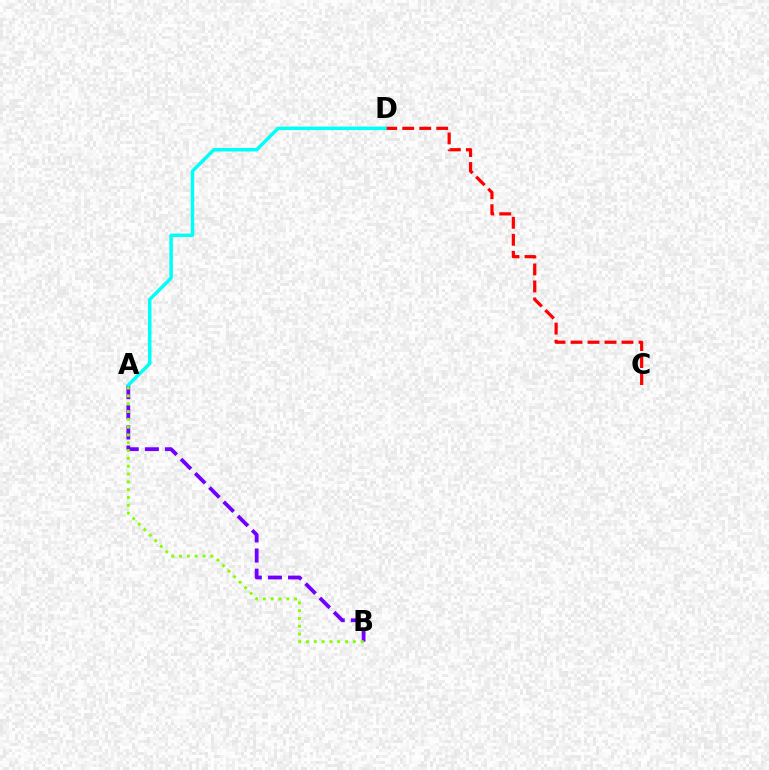{('A', 'B'): [{'color': '#7200ff', 'line_style': 'dashed', 'thickness': 2.73}, {'color': '#84ff00', 'line_style': 'dotted', 'thickness': 2.12}], ('C', 'D'): [{'color': '#ff0000', 'line_style': 'dashed', 'thickness': 2.31}], ('A', 'D'): [{'color': '#00fff6', 'line_style': 'solid', 'thickness': 2.5}]}